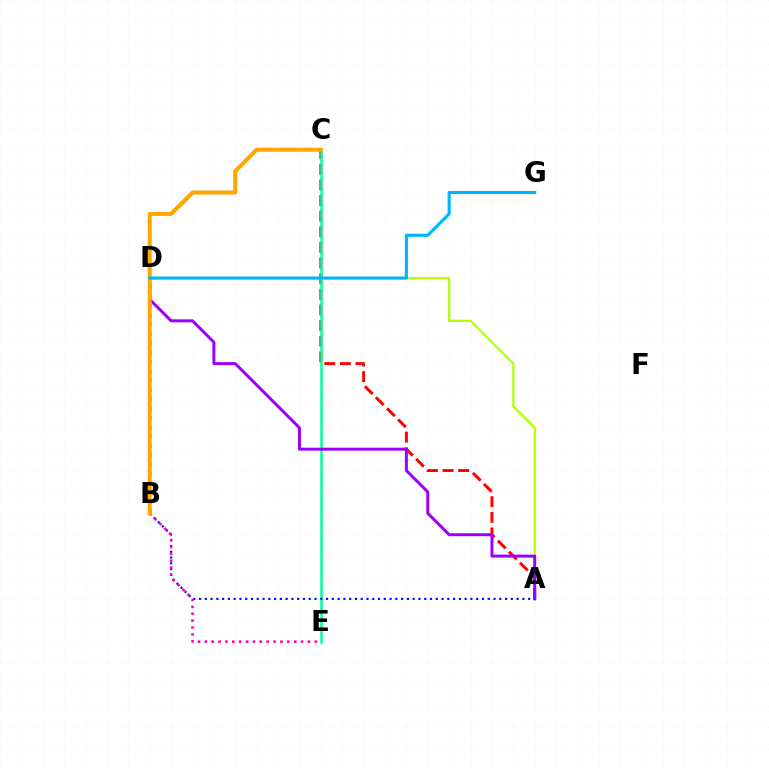{('A', 'D'): [{'color': '#b3ff00', 'line_style': 'solid', 'thickness': 1.61}, {'color': '#9b00ff', 'line_style': 'solid', 'thickness': 2.15}], ('A', 'C'): [{'color': '#ff0000', 'line_style': 'dashed', 'thickness': 2.12}], ('C', 'E'): [{'color': '#00ff9d', 'line_style': 'solid', 'thickness': 1.8}], ('B', 'D'): [{'color': '#08ff00', 'line_style': 'dotted', 'thickness': 2.53}], ('A', 'B'): [{'color': '#0010ff', 'line_style': 'dotted', 'thickness': 1.57}], ('B', 'E'): [{'color': '#ff00bd', 'line_style': 'dotted', 'thickness': 1.87}], ('B', 'C'): [{'color': '#ffa500', 'line_style': 'solid', 'thickness': 2.88}], ('D', 'G'): [{'color': '#00b5ff', 'line_style': 'solid', 'thickness': 2.23}]}